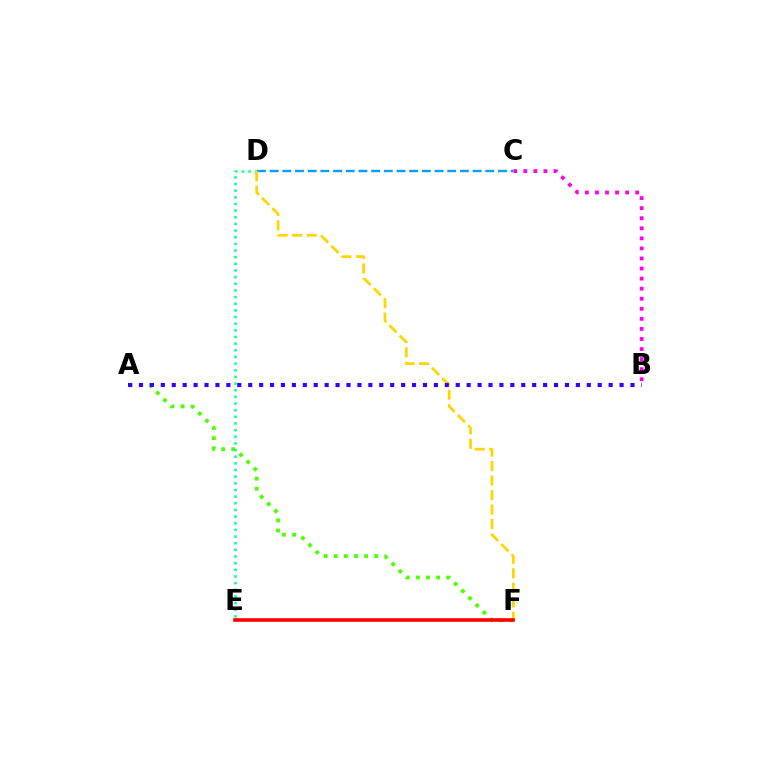{('B', 'C'): [{'color': '#ff00ed', 'line_style': 'dotted', 'thickness': 2.73}], ('A', 'F'): [{'color': '#4fff00', 'line_style': 'dotted', 'thickness': 2.75}], ('D', 'E'): [{'color': '#00ff86', 'line_style': 'dotted', 'thickness': 1.81}], ('C', 'D'): [{'color': '#009eff', 'line_style': 'dashed', 'thickness': 1.72}], ('D', 'F'): [{'color': '#ffd500', 'line_style': 'dashed', 'thickness': 1.97}], ('A', 'B'): [{'color': '#3700ff', 'line_style': 'dotted', 'thickness': 2.97}], ('E', 'F'): [{'color': '#ff0000', 'line_style': 'solid', 'thickness': 2.61}]}